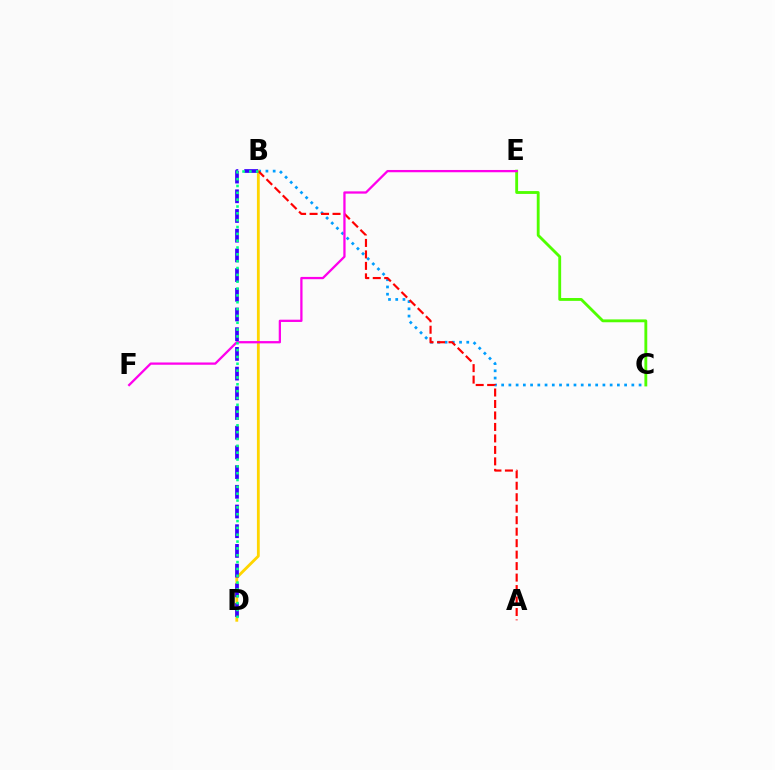{('C', 'E'): [{'color': '#4fff00', 'line_style': 'solid', 'thickness': 2.05}], ('B', 'C'): [{'color': '#009eff', 'line_style': 'dotted', 'thickness': 1.97}], ('B', 'D'): [{'color': '#ffd500', 'line_style': 'solid', 'thickness': 2.04}, {'color': '#3700ff', 'line_style': 'dashed', 'thickness': 2.68}, {'color': '#00ff86', 'line_style': 'dotted', 'thickness': 1.86}], ('A', 'B'): [{'color': '#ff0000', 'line_style': 'dashed', 'thickness': 1.56}], ('E', 'F'): [{'color': '#ff00ed', 'line_style': 'solid', 'thickness': 1.64}]}